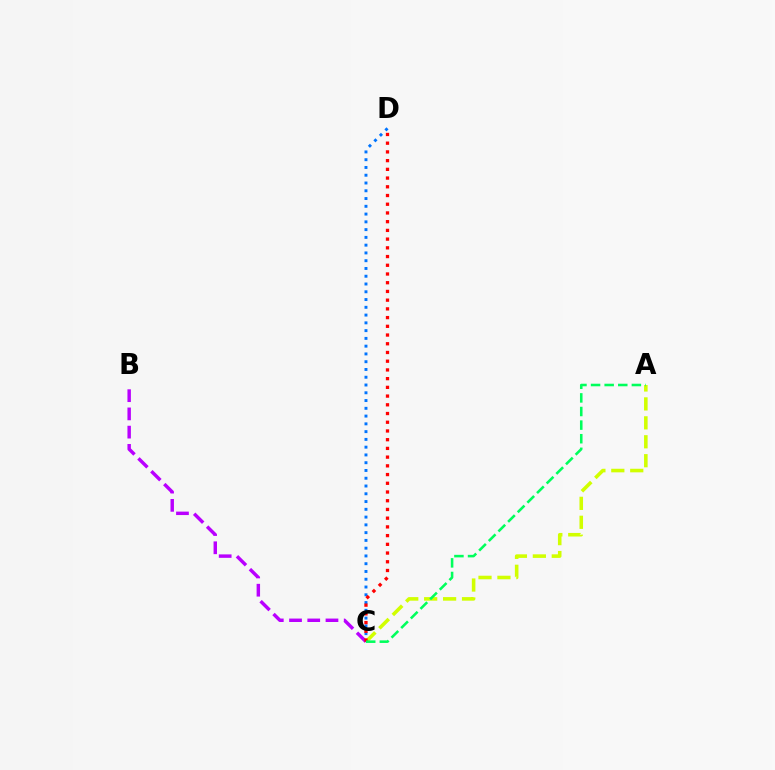{('A', 'C'): [{'color': '#d1ff00', 'line_style': 'dashed', 'thickness': 2.57}, {'color': '#00ff5c', 'line_style': 'dashed', 'thickness': 1.85}], ('C', 'D'): [{'color': '#0074ff', 'line_style': 'dotted', 'thickness': 2.11}, {'color': '#ff0000', 'line_style': 'dotted', 'thickness': 2.37}], ('B', 'C'): [{'color': '#b900ff', 'line_style': 'dashed', 'thickness': 2.48}]}